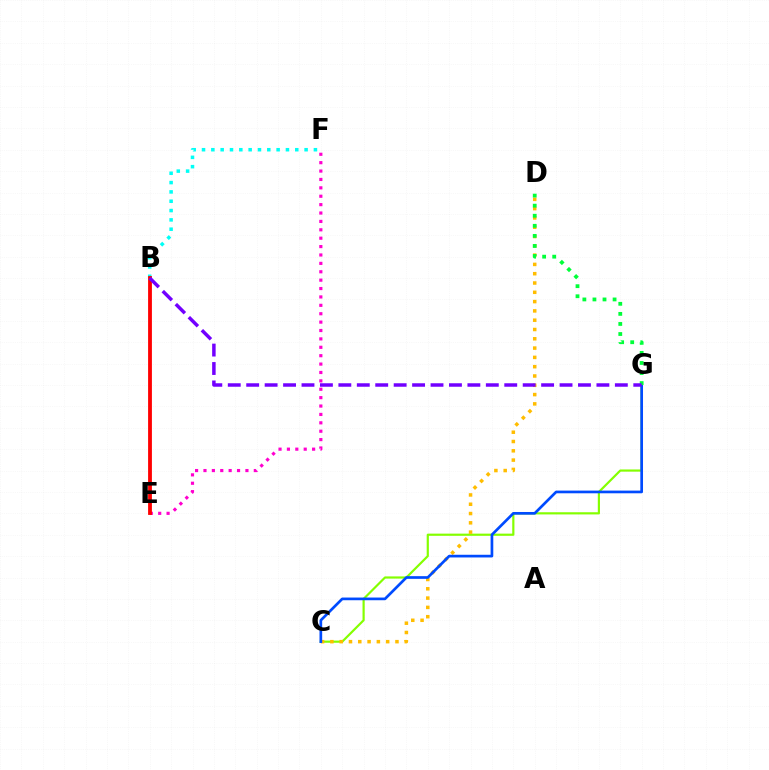{('B', 'F'): [{'color': '#00fff6', 'line_style': 'dotted', 'thickness': 2.53}], ('E', 'F'): [{'color': '#ff00cf', 'line_style': 'dotted', 'thickness': 2.28}], ('C', 'G'): [{'color': '#84ff00', 'line_style': 'solid', 'thickness': 1.57}, {'color': '#004bff', 'line_style': 'solid', 'thickness': 1.94}], ('C', 'D'): [{'color': '#ffbd00', 'line_style': 'dotted', 'thickness': 2.53}], ('D', 'G'): [{'color': '#00ff39', 'line_style': 'dotted', 'thickness': 2.74}], ('B', 'E'): [{'color': '#ff0000', 'line_style': 'solid', 'thickness': 2.74}], ('B', 'G'): [{'color': '#7200ff', 'line_style': 'dashed', 'thickness': 2.5}]}